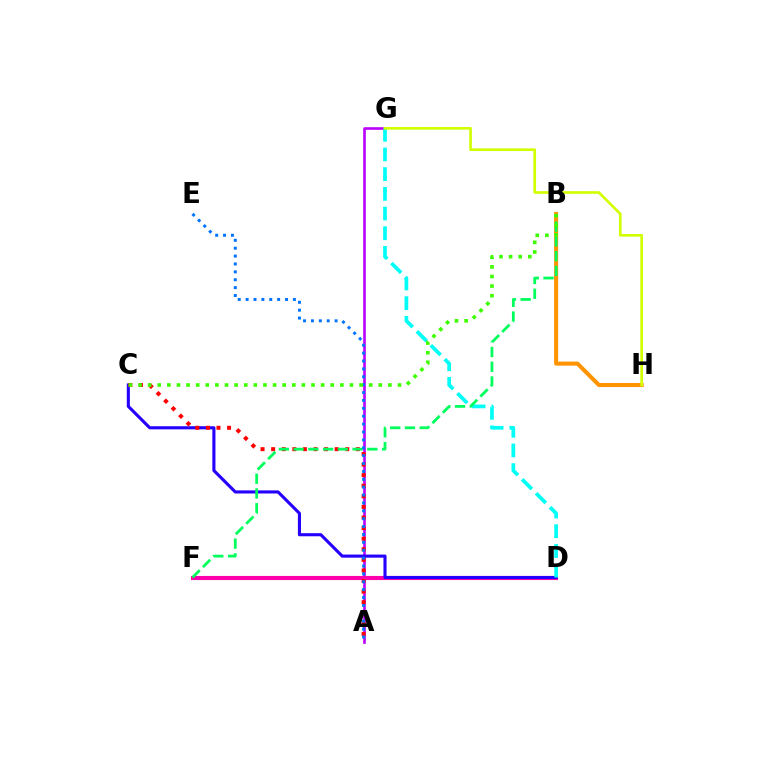{('A', 'G'): [{'color': '#b900ff', 'line_style': 'solid', 'thickness': 1.89}], ('B', 'H'): [{'color': '#ff9400', 'line_style': 'solid', 'thickness': 2.92}], ('D', 'F'): [{'color': '#ff00ac', 'line_style': 'solid', 'thickness': 2.95}], ('C', 'D'): [{'color': '#2500ff', 'line_style': 'solid', 'thickness': 2.24}], ('D', 'G'): [{'color': '#00fff6', 'line_style': 'dashed', 'thickness': 2.68}], ('A', 'C'): [{'color': '#ff0000', 'line_style': 'dotted', 'thickness': 2.88}], ('B', 'F'): [{'color': '#00ff5c', 'line_style': 'dashed', 'thickness': 2.0}], ('G', 'H'): [{'color': '#d1ff00', 'line_style': 'solid', 'thickness': 1.92}], ('A', 'E'): [{'color': '#0074ff', 'line_style': 'dotted', 'thickness': 2.14}], ('B', 'C'): [{'color': '#3dff00', 'line_style': 'dotted', 'thickness': 2.61}]}